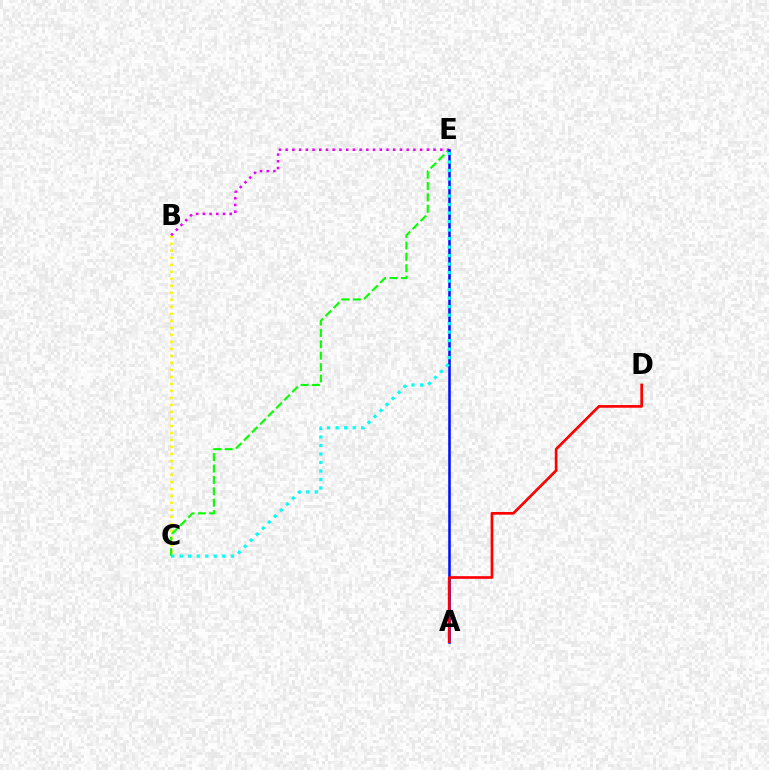{('B', 'C'): [{'color': '#fcf500', 'line_style': 'dotted', 'thickness': 1.9}], ('C', 'E'): [{'color': '#08ff00', 'line_style': 'dashed', 'thickness': 1.55}, {'color': '#00fff6', 'line_style': 'dotted', 'thickness': 2.31}], ('B', 'E'): [{'color': '#ee00ff', 'line_style': 'dotted', 'thickness': 1.83}], ('A', 'E'): [{'color': '#0010ff', 'line_style': 'solid', 'thickness': 1.85}], ('A', 'D'): [{'color': '#ff0000', 'line_style': 'solid', 'thickness': 1.92}]}